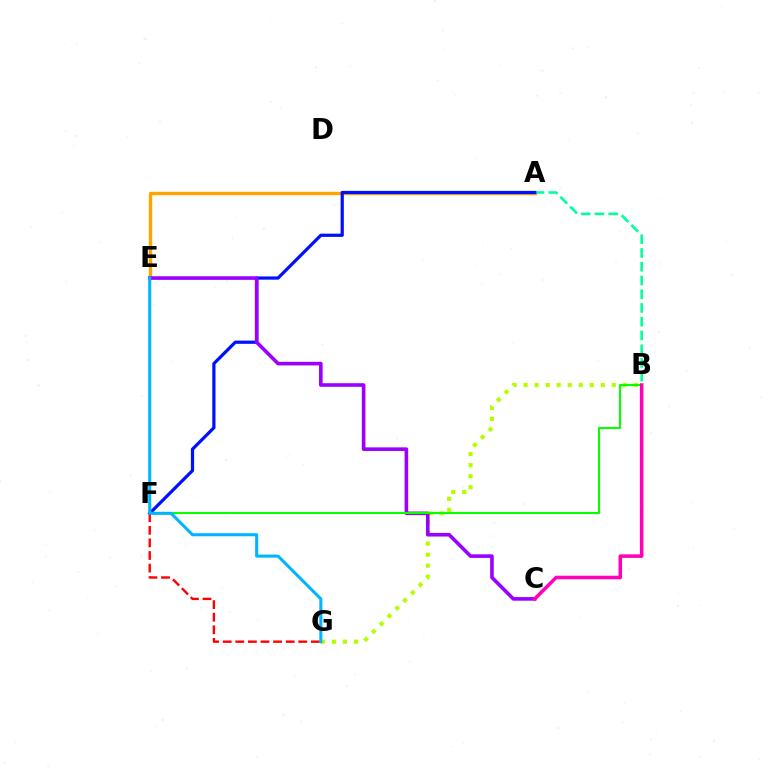{('A', 'E'): [{'color': '#ffa500', 'line_style': 'solid', 'thickness': 2.43}], ('B', 'G'): [{'color': '#b3ff00', 'line_style': 'dotted', 'thickness': 2.99}], ('A', 'B'): [{'color': '#00ff9d', 'line_style': 'dashed', 'thickness': 1.87}], ('A', 'F'): [{'color': '#0010ff', 'line_style': 'solid', 'thickness': 2.32}], ('F', 'G'): [{'color': '#ff0000', 'line_style': 'dashed', 'thickness': 1.71}], ('C', 'E'): [{'color': '#9b00ff', 'line_style': 'solid', 'thickness': 2.6}], ('B', 'F'): [{'color': '#08ff00', 'line_style': 'solid', 'thickness': 1.5}], ('E', 'G'): [{'color': '#00b5ff', 'line_style': 'solid', 'thickness': 2.2}], ('B', 'C'): [{'color': '#ff00bd', 'line_style': 'solid', 'thickness': 2.55}]}